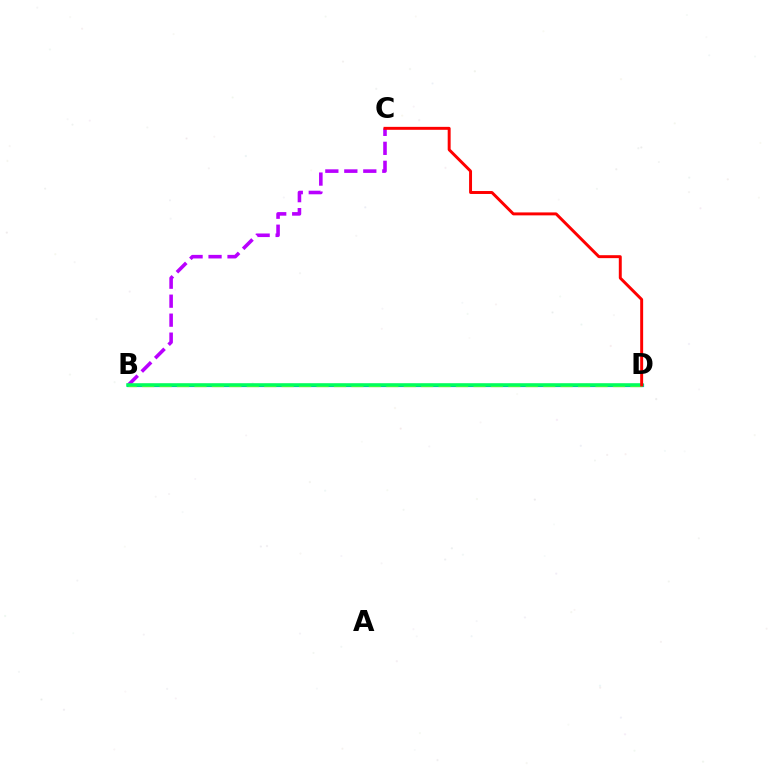{('B', 'D'): [{'color': '#0074ff', 'line_style': 'solid', 'thickness': 2.29}, {'color': '#d1ff00', 'line_style': 'dashed', 'thickness': 2.37}, {'color': '#00ff5c', 'line_style': 'solid', 'thickness': 2.53}], ('B', 'C'): [{'color': '#b900ff', 'line_style': 'dashed', 'thickness': 2.58}], ('C', 'D'): [{'color': '#ff0000', 'line_style': 'solid', 'thickness': 2.12}]}